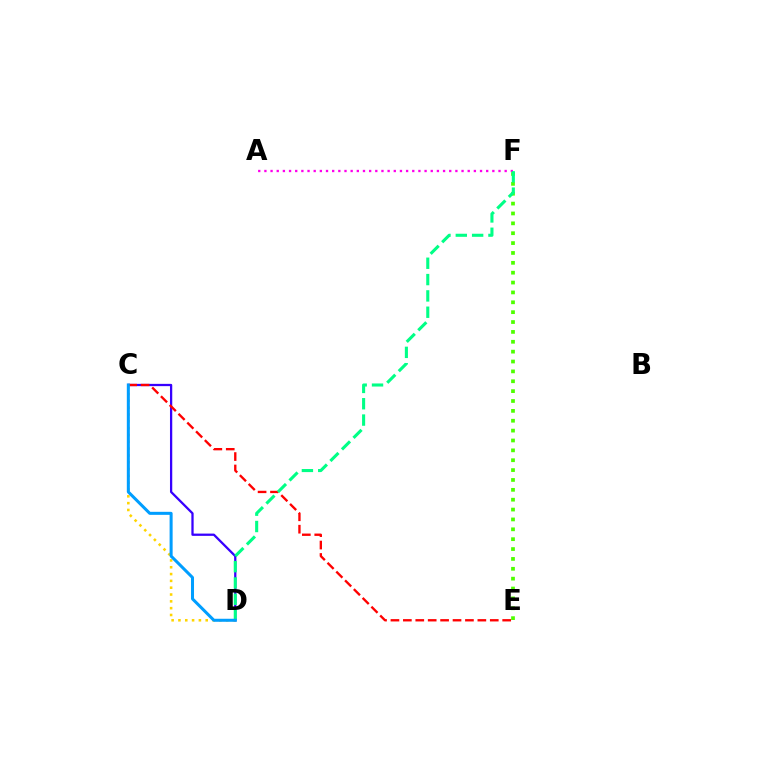{('E', 'F'): [{'color': '#4fff00', 'line_style': 'dotted', 'thickness': 2.68}], ('C', 'D'): [{'color': '#3700ff', 'line_style': 'solid', 'thickness': 1.63}, {'color': '#ffd500', 'line_style': 'dotted', 'thickness': 1.85}, {'color': '#009eff', 'line_style': 'solid', 'thickness': 2.18}], ('C', 'E'): [{'color': '#ff0000', 'line_style': 'dashed', 'thickness': 1.69}], ('A', 'F'): [{'color': '#ff00ed', 'line_style': 'dotted', 'thickness': 1.67}], ('D', 'F'): [{'color': '#00ff86', 'line_style': 'dashed', 'thickness': 2.22}]}